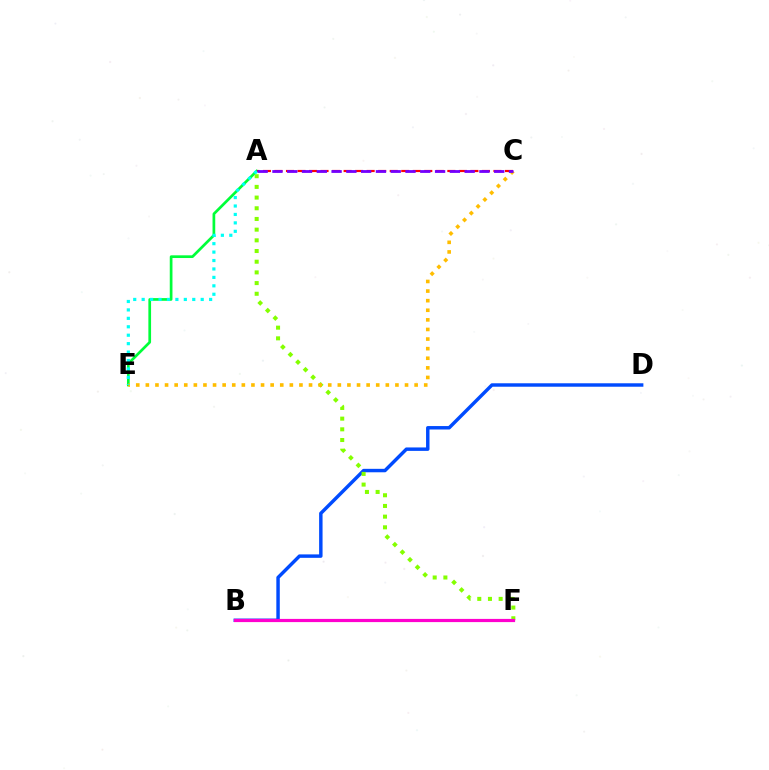{('A', 'E'): [{'color': '#00ff39', 'line_style': 'solid', 'thickness': 1.95}, {'color': '#00fff6', 'line_style': 'dotted', 'thickness': 2.29}], ('B', 'D'): [{'color': '#004bff', 'line_style': 'solid', 'thickness': 2.48}], ('A', 'F'): [{'color': '#84ff00', 'line_style': 'dotted', 'thickness': 2.9}], ('C', 'E'): [{'color': '#ffbd00', 'line_style': 'dotted', 'thickness': 2.61}], ('B', 'F'): [{'color': '#ff00cf', 'line_style': 'solid', 'thickness': 2.3}], ('A', 'C'): [{'color': '#ff0000', 'line_style': 'dashed', 'thickness': 1.57}, {'color': '#7200ff', 'line_style': 'dashed', 'thickness': 2.01}]}